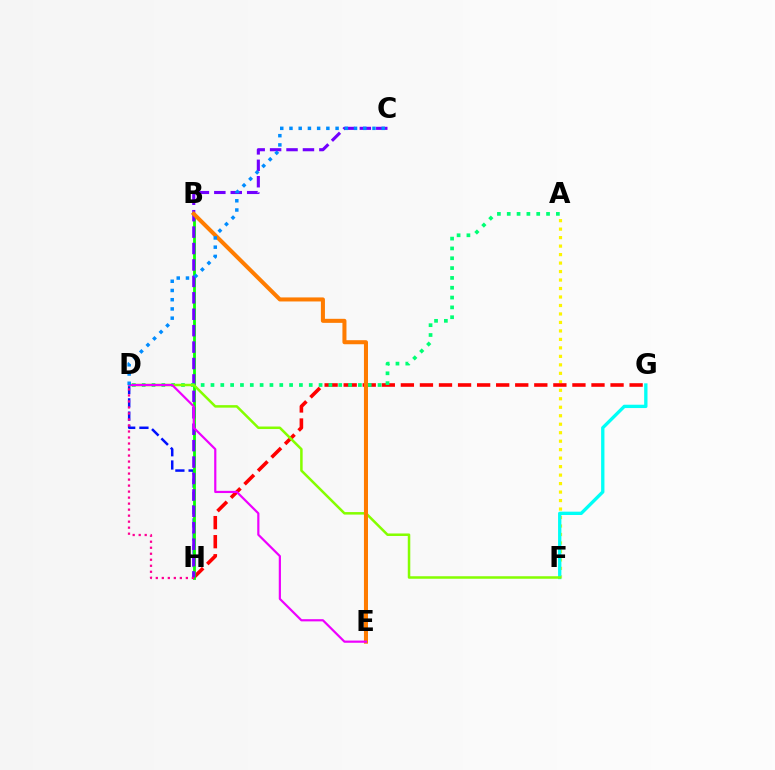{('A', 'F'): [{'color': '#fcf500', 'line_style': 'dotted', 'thickness': 2.3}], ('G', 'H'): [{'color': '#ff0000', 'line_style': 'dashed', 'thickness': 2.59}], ('D', 'H'): [{'color': '#0010ff', 'line_style': 'dashed', 'thickness': 1.8}, {'color': '#ff0094', 'line_style': 'dotted', 'thickness': 1.63}], ('F', 'G'): [{'color': '#00fff6', 'line_style': 'solid', 'thickness': 2.4}], ('B', 'H'): [{'color': '#08ff00', 'line_style': 'solid', 'thickness': 2.02}], ('C', 'H'): [{'color': '#7200ff', 'line_style': 'dashed', 'thickness': 2.23}], ('A', 'D'): [{'color': '#00ff74', 'line_style': 'dotted', 'thickness': 2.67}], ('D', 'F'): [{'color': '#84ff00', 'line_style': 'solid', 'thickness': 1.81}], ('B', 'E'): [{'color': '#ff7c00', 'line_style': 'solid', 'thickness': 2.91}], ('D', 'E'): [{'color': '#ee00ff', 'line_style': 'solid', 'thickness': 1.58}], ('C', 'D'): [{'color': '#008cff', 'line_style': 'dotted', 'thickness': 2.51}]}